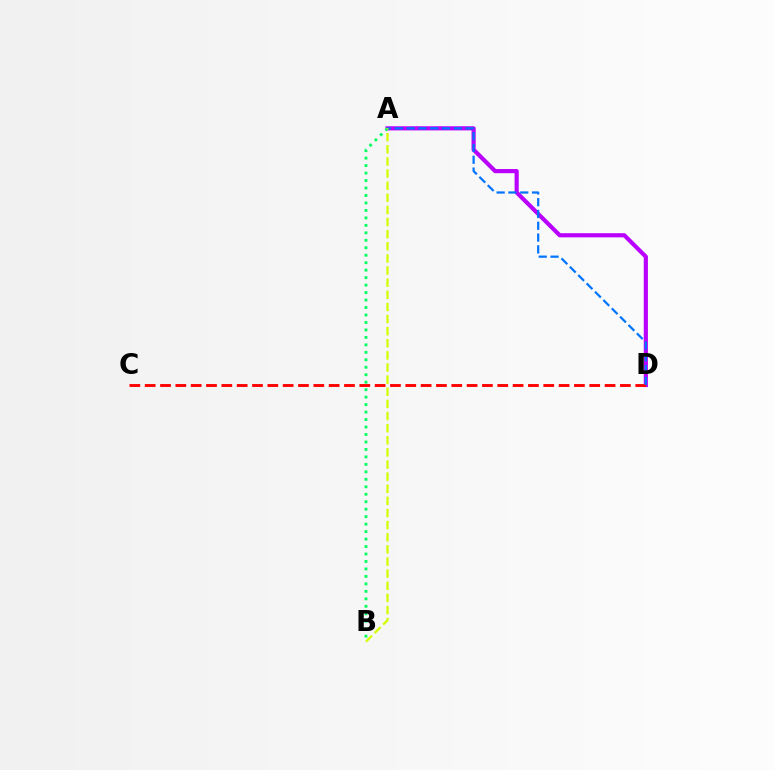{('A', 'D'): [{'color': '#b900ff', 'line_style': 'solid', 'thickness': 2.99}, {'color': '#0074ff', 'line_style': 'dashed', 'thickness': 1.6}], ('A', 'B'): [{'color': '#00ff5c', 'line_style': 'dotted', 'thickness': 2.03}, {'color': '#d1ff00', 'line_style': 'dashed', 'thickness': 1.65}], ('C', 'D'): [{'color': '#ff0000', 'line_style': 'dashed', 'thickness': 2.08}]}